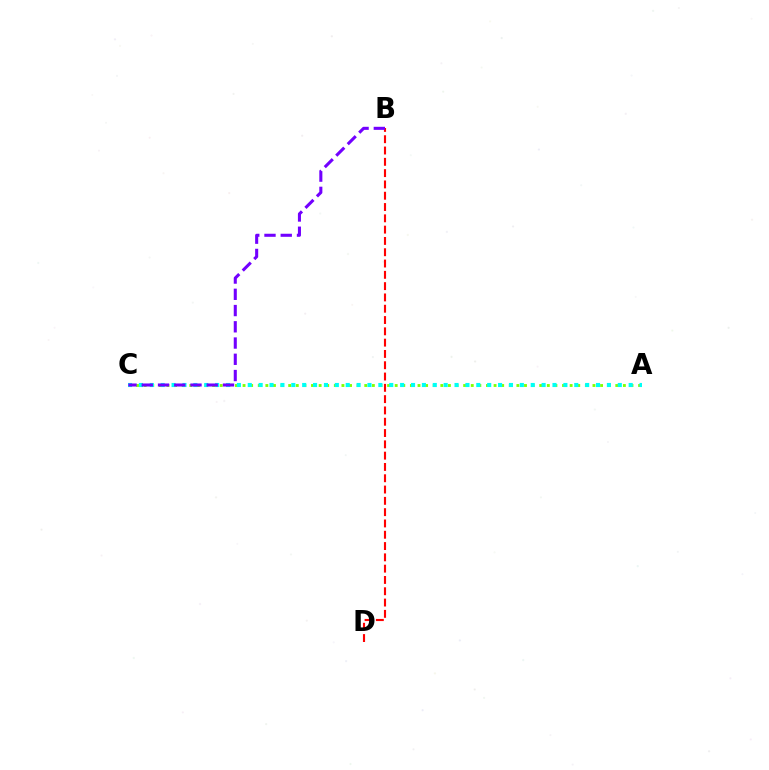{('A', 'C'): [{'color': '#84ff00', 'line_style': 'dotted', 'thickness': 2.07}, {'color': '#00fff6', 'line_style': 'dotted', 'thickness': 2.96}], ('B', 'D'): [{'color': '#ff0000', 'line_style': 'dashed', 'thickness': 1.54}], ('B', 'C'): [{'color': '#7200ff', 'line_style': 'dashed', 'thickness': 2.21}]}